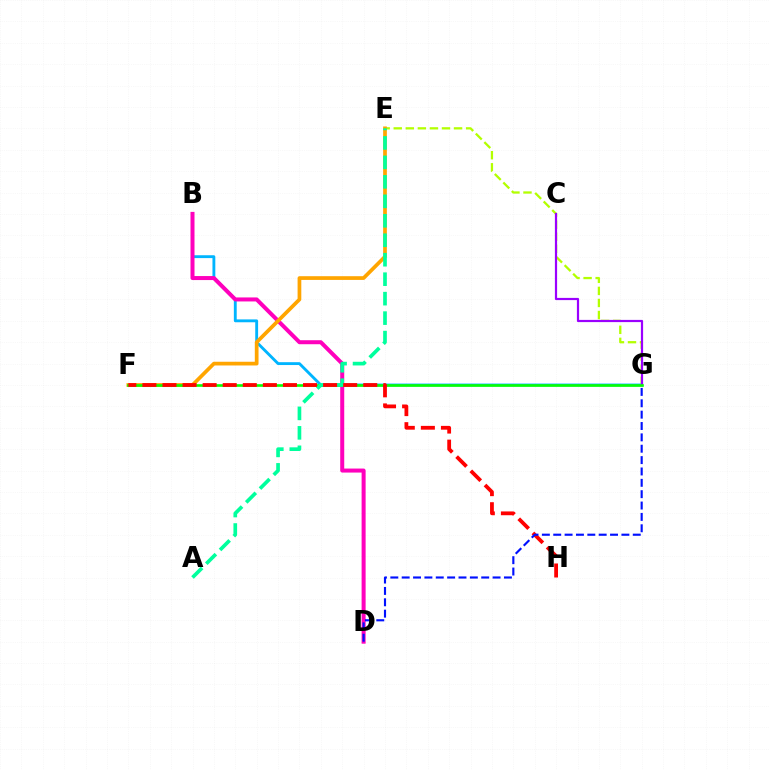{('E', 'G'): [{'color': '#b3ff00', 'line_style': 'dashed', 'thickness': 1.64}], ('B', 'G'): [{'color': '#00b5ff', 'line_style': 'solid', 'thickness': 2.06}], ('B', 'D'): [{'color': '#ff00bd', 'line_style': 'solid', 'thickness': 2.89}], ('C', 'G'): [{'color': '#9b00ff', 'line_style': 'solid', 'thickness': 1.59}], ('E', 'F'): [{'color': '#ffa500', 'line_style': 'solid', 'thickness': 2.68}], ('F', 'G'): [{'color': '#08ff00', 'line_style': 'solid', 'thickness': 1.89}], ('A', 'E'): [{'color': '#00ff9d', 'line_style': 'dashed', 'thickness': 2.64}], ('F', 'H'): [{'color': '#ff0000', 'line_style': 'dashed', 'thickness': 2.73}], ('D', 'G'): [{'color': '#0010ff', 'line_style': 'dashed', 'thickness': 1.54}]}